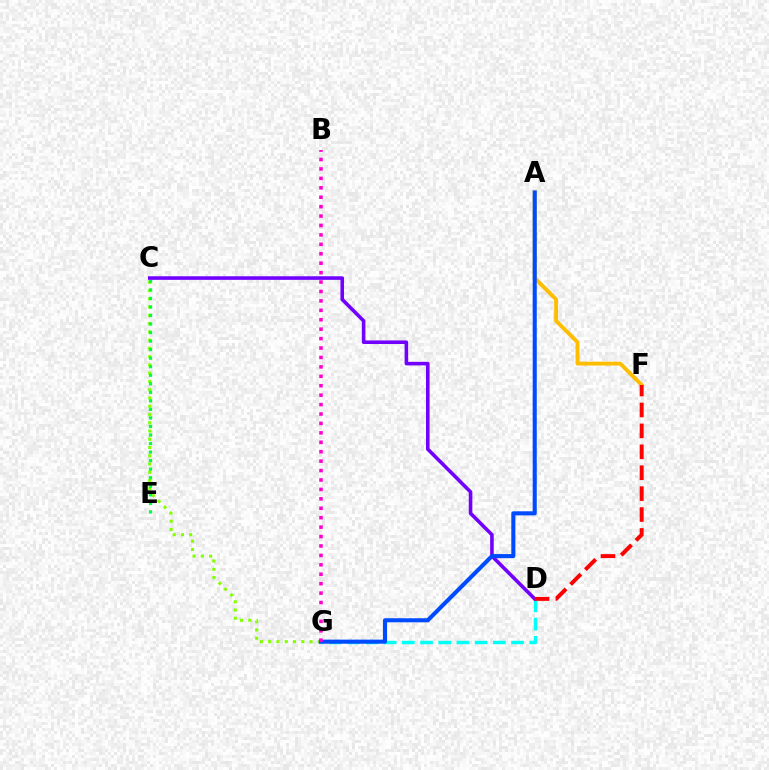{('A', 'F'): [{'color': '#ffbd00', 'line_style': 'solid', 'thickness': 2.79}], ('D', 'G'): [{'color': '#00fff6', 'line_style': 'dashed', 'thickness': 2.47}], ('C', 'G'): [{'color': '#84ff00', 'line_style': 'dotted', 'thickness': 2.24}], ('C', 'E'): [{'color': '#00ff39', 'line_style': 'dotted', 'thickness': 2.32}], ('C', 'D'): [{'color': '#7200ff', 'line_style': 'solid', 'thickness': 2.58}], ('D', 'F'): [{'color': '#ff0000', 'line_style': 'dashed', 'thickness': 2.84}], ('A', 'G'): [{'color': '#004bff', 'line_style': 'solid', 'thickness': 2.93}], ('B', 'G'): [{'color': '#ff00cf', 'line_style': 'dotted', 'thickness': 2.56}]}